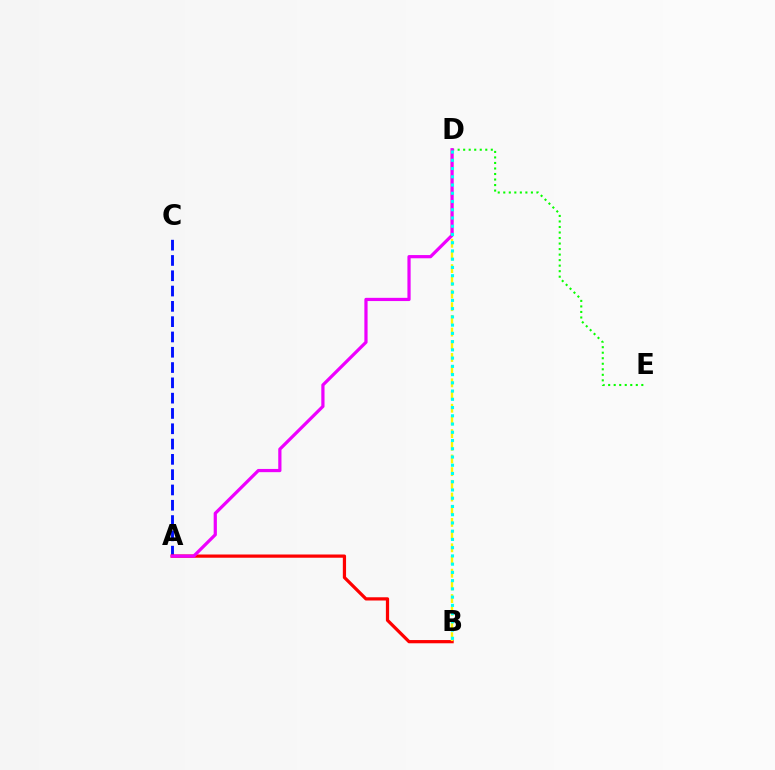{('A', 'C'): [{'color': '#0010ff', 'line_style': 'dashed', 'thickness': 2.08}], ('D', 'E'): [{'color': '#08ff00', 'line_style': 'dotted', 'thickness': 1.5}], ('A', 'B'): [{'color': '#ff0000', 'line_style': 'solid', 'thickness': 2.33}], ('B', 'D'): [{'color': '#fcf500', 'line_style': 'dashed', 'thickness': 1.72}, {'color': '#00fff6', 'line_style': 'dotted', 'thickness': 2.24}], ('A', 'D'): [{'color': '#ee00ff', 'line_style': 'solid', 'thickness': 2.32}]}